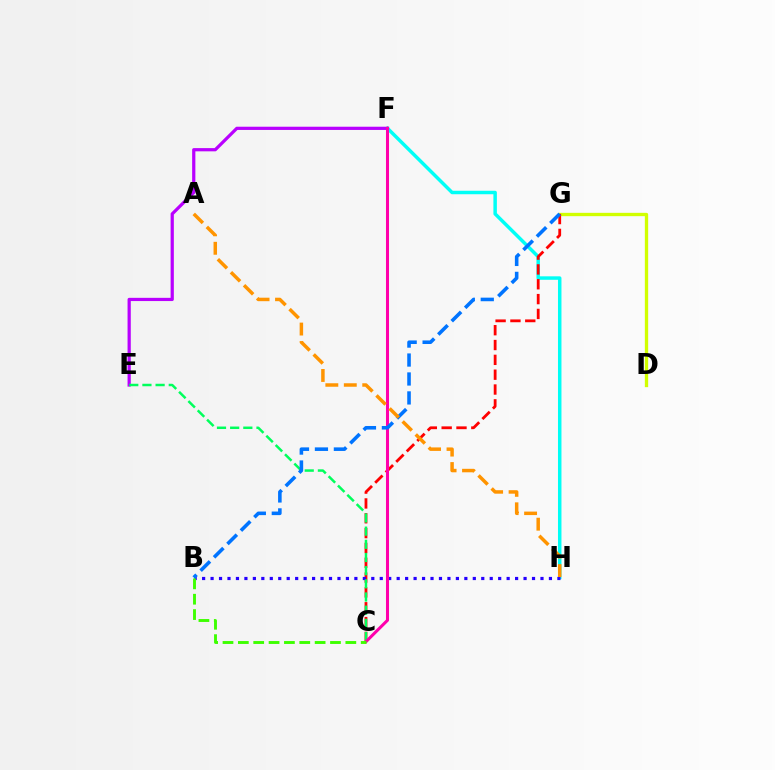{('F', 'H'): [{'color': '#00fff6', 'line_style': 'solid', 'thickness': 2.5}], ('D', 'G'): [{'color': '#d1ff00', 'line_style': 'solid', 'thickness': 2.39}], ('E', 'F'): [{'color': '#b900ff', 'line_style': 'solid', 'thickness': 2.32}], ('C', 'G'): [{'color': '#ff0000', 'line_style': 'dashed', 'thickness': 2.01}], ('B', 'H'): [{'color': '#2500ff', 'line_style': 'dotted', 'thickness': 2.3}], ('C', 'E'): [{'color': '#00ff5c', 'line_style': 'dashed', 'thickness': 1.79}], ('C', 'F'): [{'color': '#ff00ac', 'line_style': 'solid', 'thickness': 2.18}], ('B', 'G'): [{'color': '#0074ff', 'line_style': 'dashed', 'thickness': 2.57}], ('B', 'C'): [{'color': '#3dff00', 'line_style': 'dashed', 'thickness': 2.09}], ('A', 'H'): [{'color': '#ff9400', 'line_style': 'dashed', 'thickness': 2.51}]}